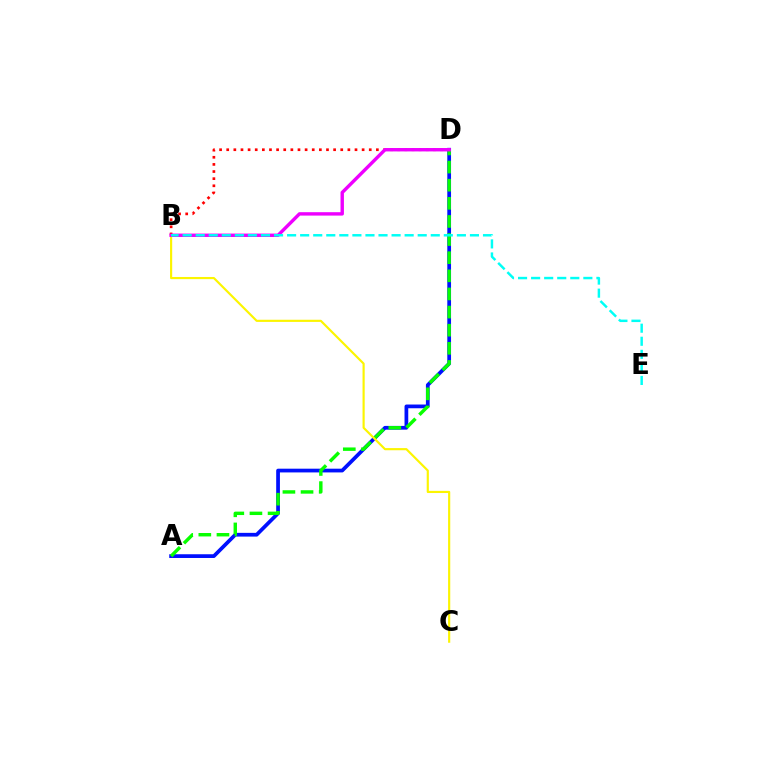{('A', 'D'): [{'color': '#0010ff', 'line_style': 'solid', 'thickness': 2.69}, {'color': '#08ff00', 'line_style': 'dashed', 'thickness': 2.46}], ('B', 'C'): [{'color': '#fcf500', 'line_style': 'solid', 'thickness': 1.55}], ('B', 'D'): [{'color': '#ff0000', 'line_style': 'dotted', 'thickness': 1.94}, {'color': '#ee00ff', 'line_style': 'solid', 'thickness': 2.45}], ('B', 'E'): [{'color': '#00fff6', 'line_style': 'dashed', 'thickness': 1.77}]}